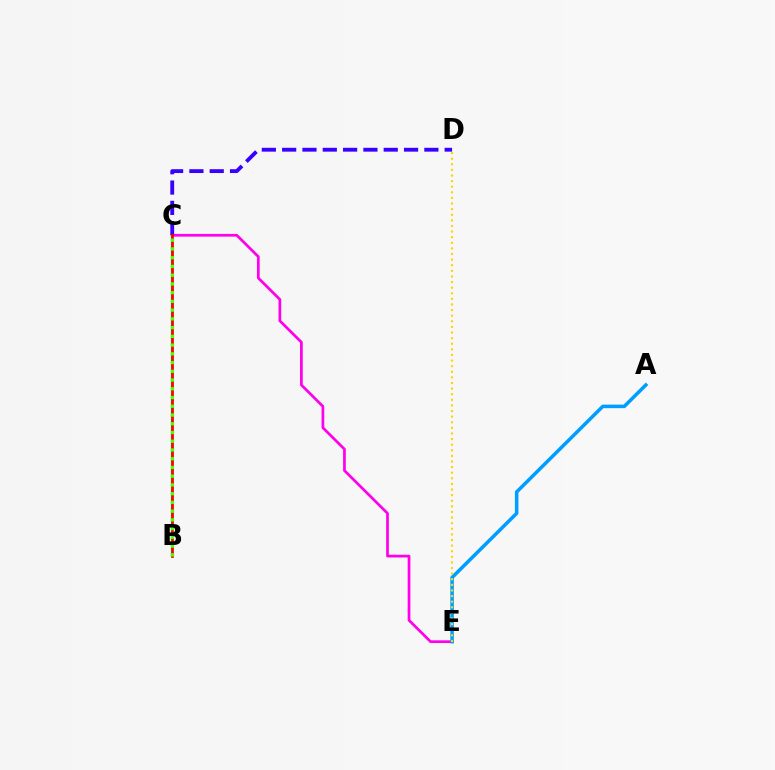{('C', 'E'): [{'color': '#ff00ed', 'line_style': 'solid', 'thickness': 1.96}], ('B', 'C'): [{'color': '#00ff86', 'line_style': 'solid', 'thickness': 1.69}, {'color': '#ff0000', 'line_style': 'solid', 'thickness': 1.97}, {'color': '#4fff00', 'line_style': 'dotted', 'thickness': 2.37}], ('C', 'D'): [{'color': '#3700ff', 'line_style': 'dashed', 'thickness': 2.76}], ('A', 'E'): [{'color': '#009eff', 'line_style': 'solid', 'thickness': 2.54}], ('D', 'E'): [{'color': '#ffd500', 'line_style': 'dotted', 'thickness': 1.52}]}